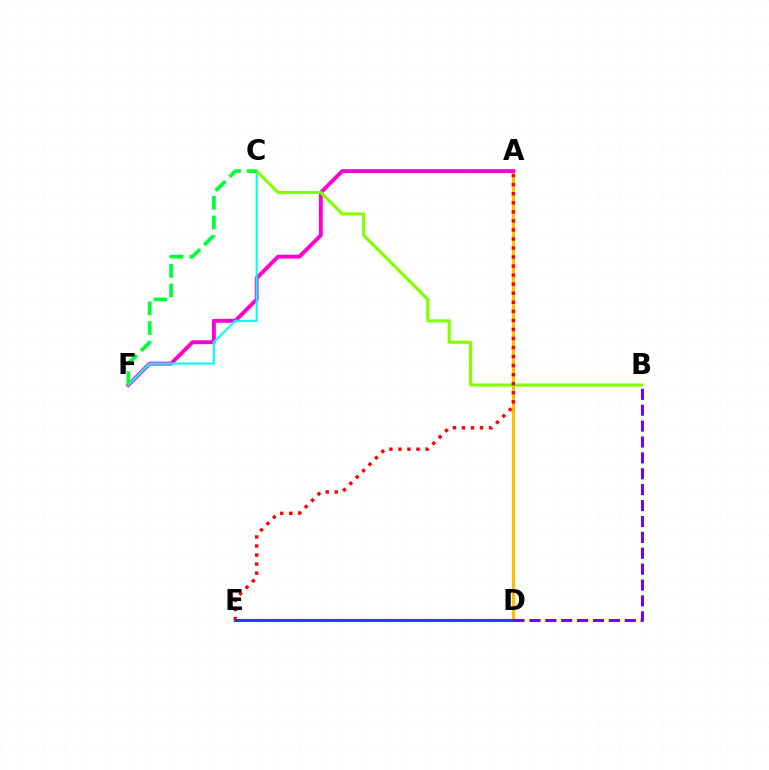{('A', 'D'): [{'color': '#ffbd00', 'line_style': 'solid', 'thickness': 2.26}], ('A', 'F'): [{'color': '#ff00cf', 'line_style': 'solid', 'thickness': 2.8}], ('D', 'E'): [{'color': '#004bff', 'line_style': 'solid', 'thickness': 2.22}], ('B', 'D'): [{'color': '#7200ff', 'line_style': 'dashed', 'thickness': 2.16}], ('C', 'F'): [{'color': '#00fff6', 'line_style': 'solid', 'thickness': 1.53}, {'color': '#00ff39', 'line_style': 'dashed', 'thickness': 2.67}], ('B', 'C'): [{'color': '#84ff00', 'line_style': 'solid', 'thickness': 2.25}], ('A', 'E'): [{'color': '#ff0000', 'line_style': 'dotted', 'thickness': 2.46}]}